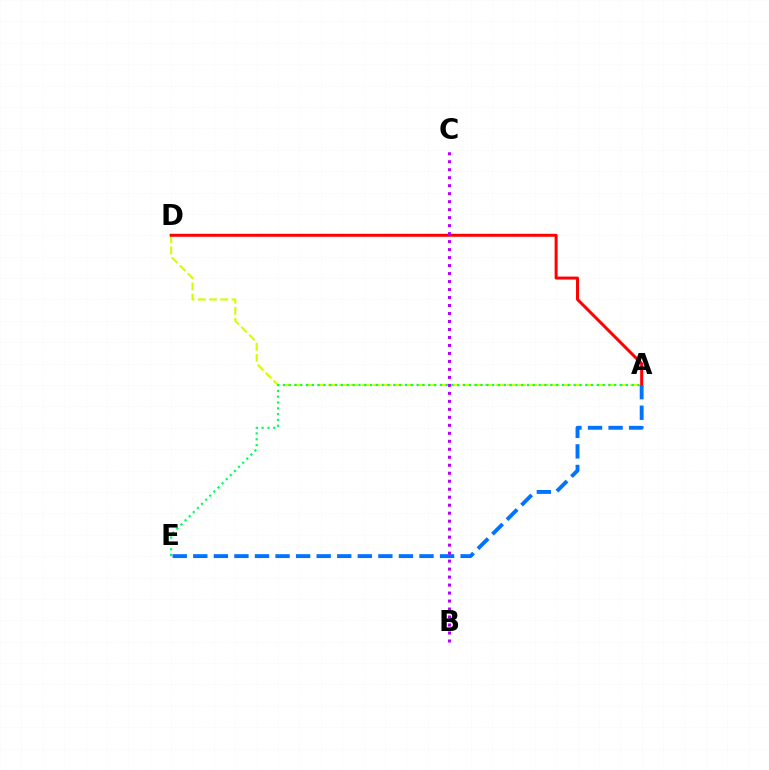{('A', 'D'): [{'color': '#d1ff00', 'line_style': 'dashed', 'thickness': 1.52}, {'color': '#ff0000', 'line_style': 'solid', 'thickness': 2.14}], ('A', 'E'): [{'color': '#00ff5c', 'line_style': 'dotted', 'thickness': 1.58}, {'color': '#0074ff', 'line_style': 'dashed', 'thickness': 2.79}], ('B', 'C'): [{'color': '#b900ff', 'line_style': 'dotted', 'thickness': 2.17}]}